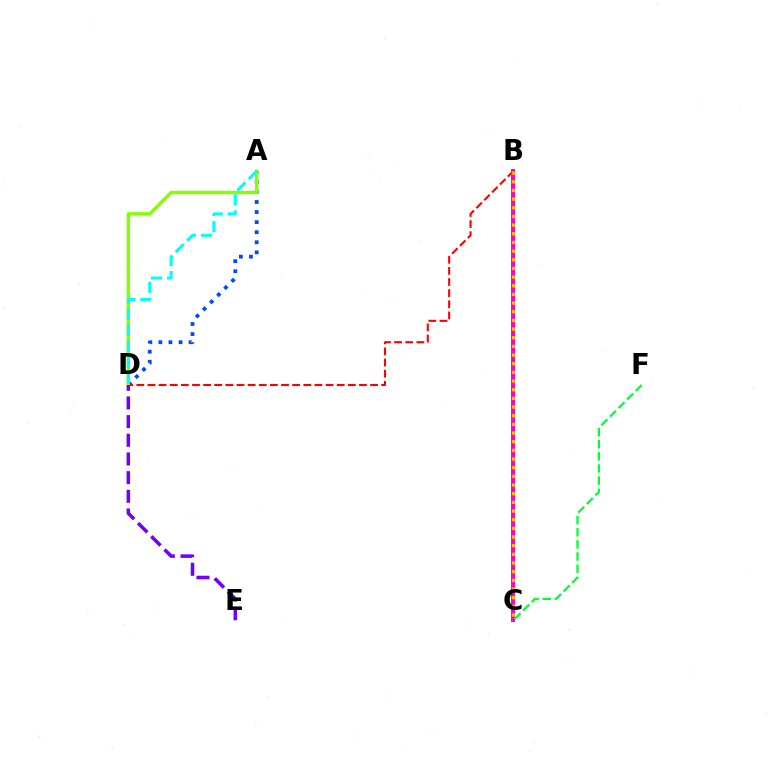{('A', 'D'): [{'color': '#004bff', 'line_style': 'dotted', 'thickness': 2.74}, {'color': '#84ff00', 'line_style': 'solid', 'thickness': 2.45}, {'color': '#00fff6', 'line_style': 'dashed', 'thickness': 2.18}], ('B', 'D'): [{'color': '#ff0000', 'line_style': 'dashed', 'thickness': 1.51}], ('B', 'C'): [{'color': '#ff00cf', 'line_style': 'solid', 'thickness': 2.93}, {'color': '#ffbd00', 'line_style': 'dotted', 'thickness': 2.35}], ('D', 'E'): [{'color': '#7200ff', 'line_style': 'dashed', 'thickness': 2.54}], ('C', 'F'): [{'color': '#00ff39', 'line_style': 'dashed', 'thickness': 1.65}]}